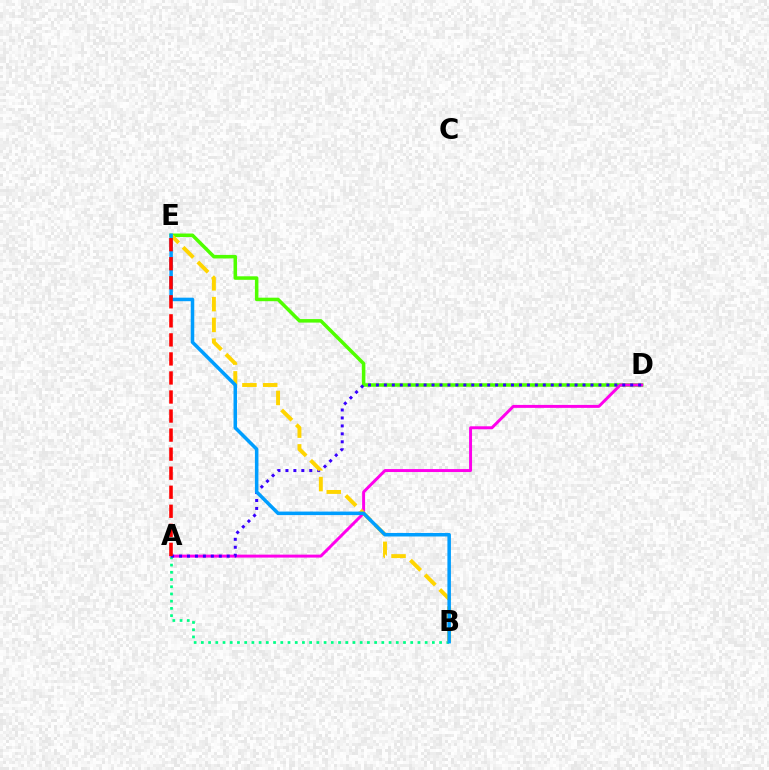{('D', 'E'): [{'color': '#4fff00', 'line_style': 'solid', 'thickness': 2.53}], ('A', 'D'): [{'color': '#ff00ed', 'line_style': 'solid', 'thickness': 2.13}, {'color': '#3700ff', 'line_style': 'dotted', 'thickness': 2.16}], ('A', 'B'): [{'color': '#00ff86', 'line_style': 'dotted', 'thickness': 1.96}], ('B', 'E'): [{'color': '#ffd500', 'line_style': 'dashed', 'thickness': 2.82}, {'color': '#009eff', 'line_style': 'solid', 'thickness': 2.53}], ('A', 'E'): [{'color': '#ff0000', 'line_style': 'dashed', 'thickness': 2.59}]}